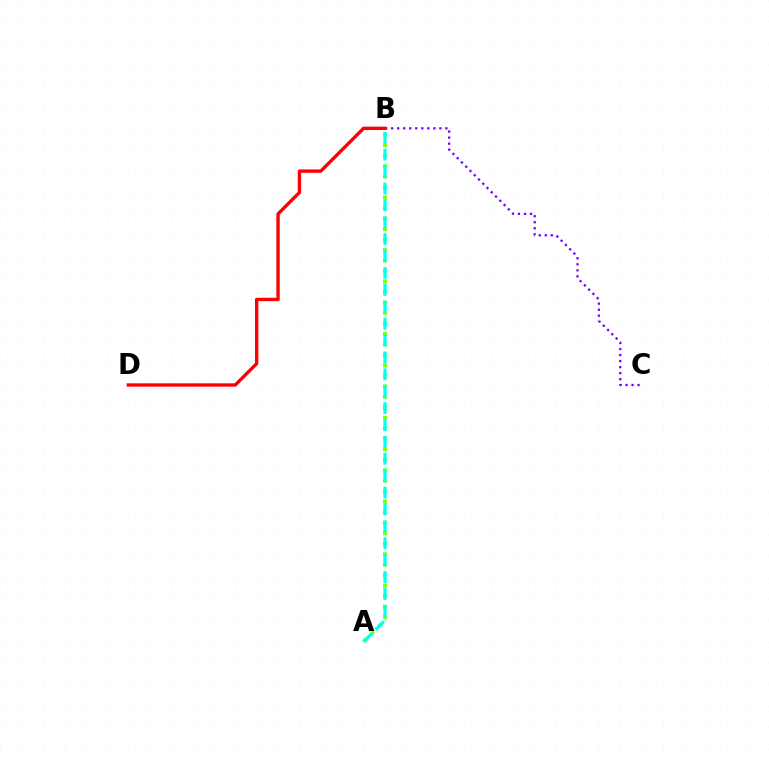{('A', 'B'): [{'color': '#84ff00', 'line_style': 'dotted', 'thickness': 2.85}, {'color': '#00fff6', 'line_style': 'dashed', 'thickness': 2.3}], ('B', 'C'): [{'color': '#7200ff', 'line_style': 'dotted', 'thickness': 1.64}], ('B', 'D'): [{'color': '#ff0000', 'line_style': 'solid', 'thickness': 2.41}]}